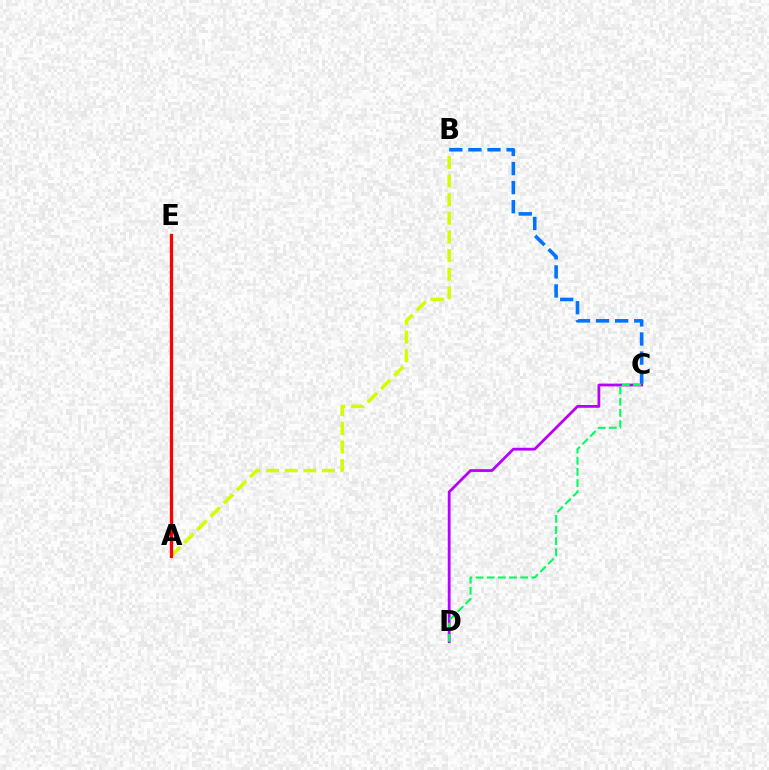{('A', 'B'): [{'color': '#d1ff00', 'line_style': 'dashed', 'thickness': 2.53}], ('A', 'E'): [{'color': '#ff0000', 'line_style': 'solid', 'thickness': 2.36}], ('C', 'D'): [{'color': '#b900ff', 'line_style': 'solid', 'thickness': 2.0}, {'color': '#00ff5c', 'line_style': 'dashed', 'thickness': 1.52}], ('B', 'C'): [{'color': '#0074ff', 'line_style': 'dashed', 'thickness': 2.59}]}